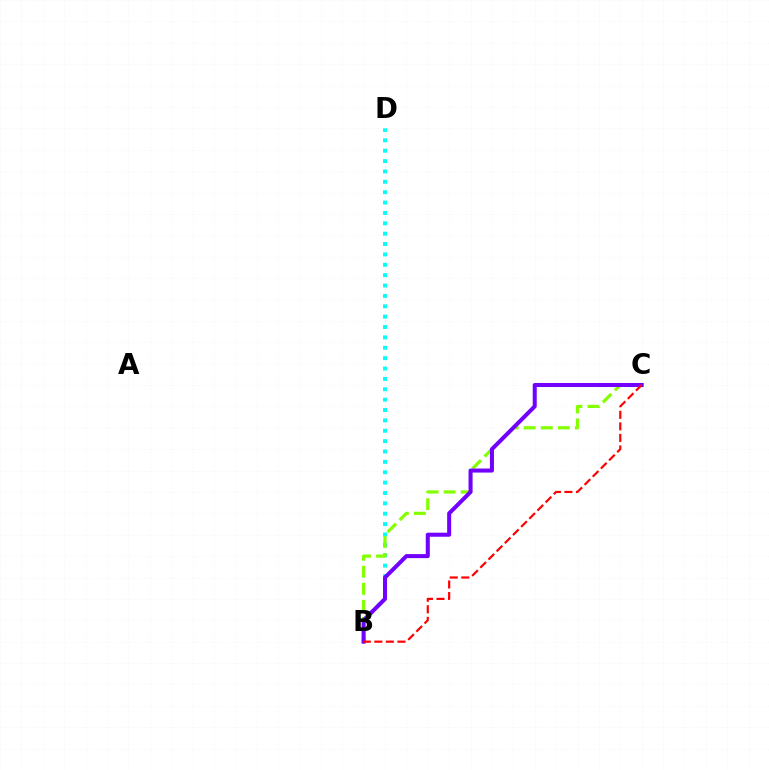{('B', 'D'): [{'color': '#00fff6', 'line_style': 'dotted', 'thickness': 2.82}], ('B', 'C'): [{'color': '#84ff00', 'line_style': 'dashed', 'thickness': 2.31}, {'color': '#7200ff', 'line_style': 'solid', 'thickness': 2.9}, {'color': '#ff0000', 'line_style': 'dashed', 'thickness': 1.57}]}